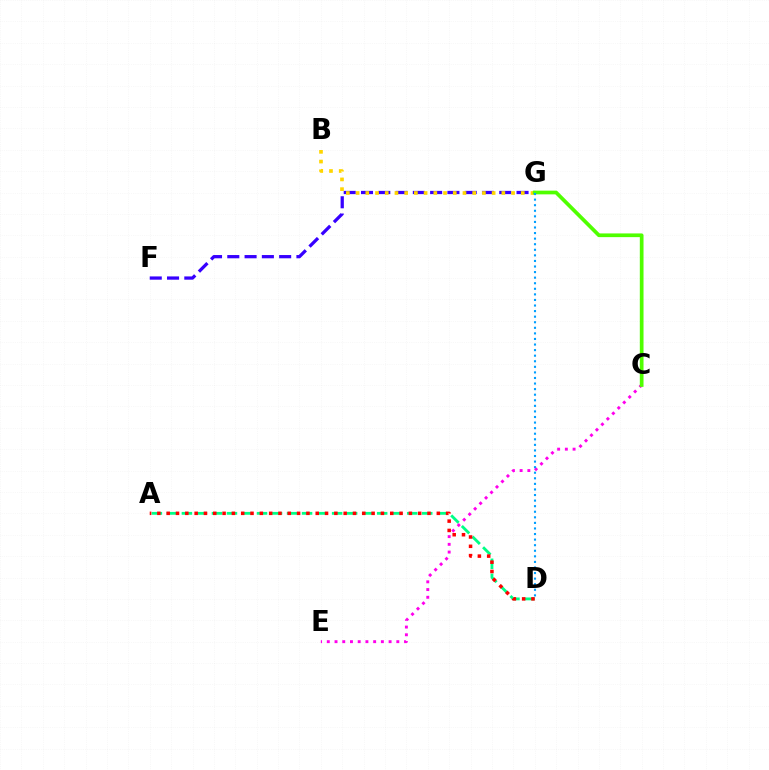{('A', 'D'): [{'color': '#00ff86', 'line_style': 'dashed', 'thickness': 2.04}, {'color': '#ff0000', 'line_style': 'dotted', 'thickness': 2.53}], ('C', 'E'): [{'color': '#ff00ed', 'line_style': 'dotted', 'thickness': 2.1}], ('F', 'G'): [{'color': '#3700ff', 'line_style': 'dashed', 'thickness': 2.35}], ('B', 'G'): [{'color': '#ffd500', 'line_style': 'dotted', 'thickness': 2.64}], ('C', 'G'): [{'color': '#4fff00', 'line_style': 'solid', 'thickness': 2.67}], ('D', 'G'): [{'color': '#009eff', 'line_style': 'dotted', 'thickness': 1.51}]}